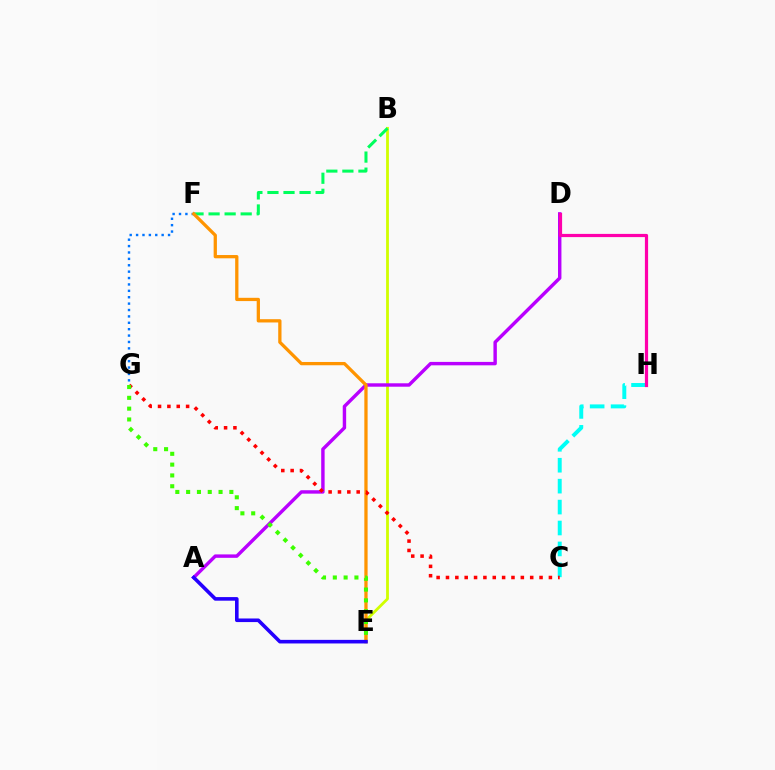{('B', 'E'): [{'color': '#d1ff00', 'line_style': 'solid', 'thickness': 2.02}], ('A', 'D'): [{'color': '#b900ff', 'line_style': 'solid', 'thickness': 2.46}], ('C', 'H'): [{'color': '#00fff6', 'line_style': 'dashed', 'thickness': 2.84}], ('B', 'F'): [{'color': '#00ff5c', 'line_style': 'dashed', 'thickness': 2.18}], ('F', 'G'): [{'color': '#0074ff', 'line_style': 'dotted', 'thickness': 1.74}], ('E', 'F'): [{'color': '#ff9400', 'line_style': 'solid', 'thickness': 2.36}], ('C', 'G'): [{'color': '#ff0000', 'line_style': 'dotted', 'thickness': 2.54}], ('E', 'G'): [{'color': '#3dff00', 'line_style': 'dotted', 'thickness': 2.94}], ('A', 'E'): [{'color': '#2500ff', 'line_style': 'solid', 'thickness': 2.59}], ('D', 'H'): [{'color': '#ff00ac', 'line_style': 'solid', 'thickness': 2.3}]}